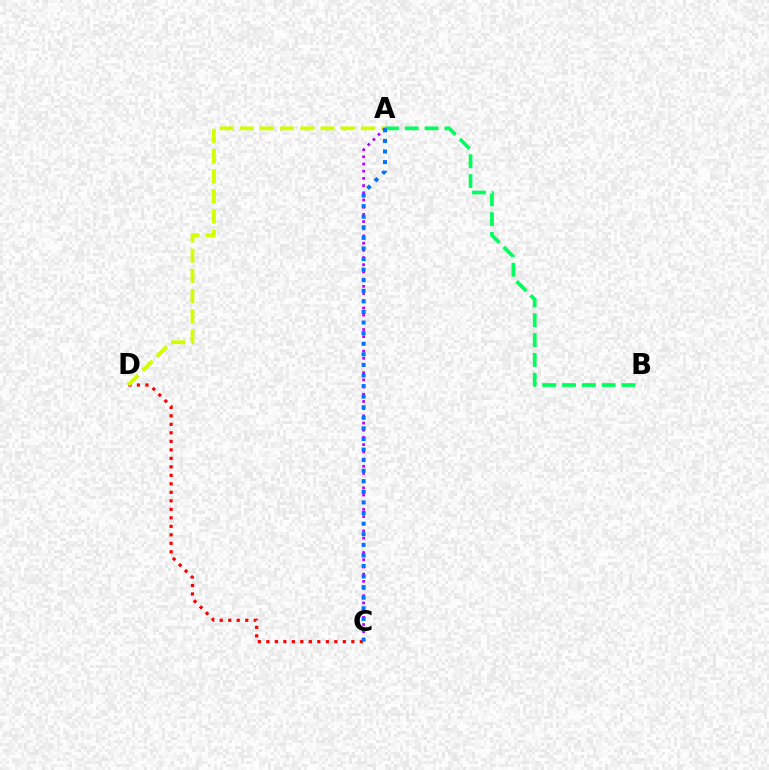{('C', 'D'): [{'color': '#ff0000', 'line_style': 'dotted', 'thickness': 2.31}], ('A', 'D'): [{'color': '#d1ff00', 'line_style': 'dashed', 'thickness': 2.74}], ('A', 'C'): [{'color': '#b900ff', 'line_style': 'dotted', 'thickness': 1.96}, {'color': '#0074ff', 'line_style': 'dotted', 'thickness': 2.88}], ('A', 'B'): [{'color': '#00ff5c', 'line_style': 'dashed', 'thickness': 2.69}]}